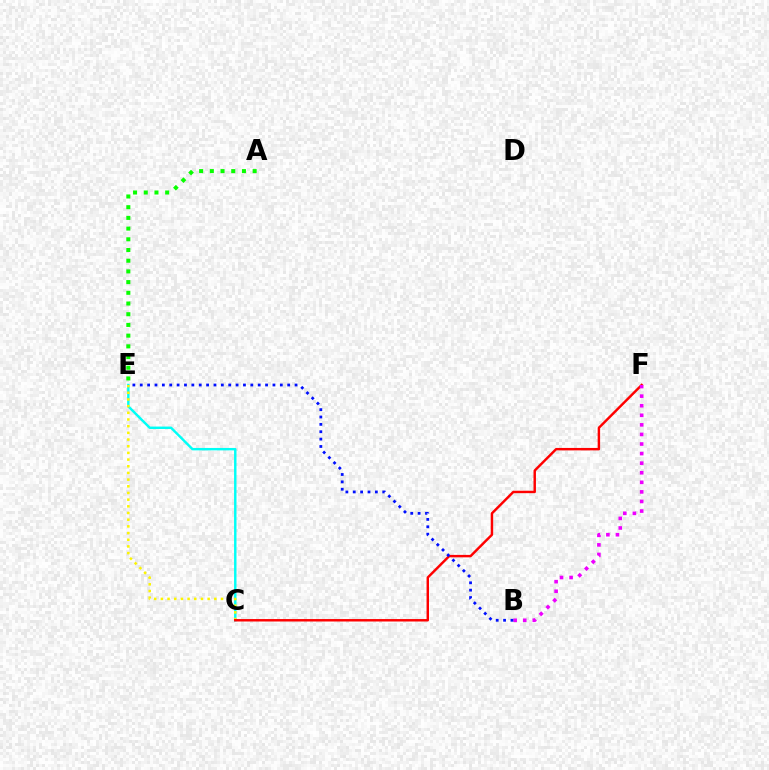{('C', 'E'): [{'color': '#00fff6', 'line_style': 'solid', 'thickness': 1.75}, {'color': '#fcf500', 'line_style': 'dotted', 'thickness': 1.82}], ('A', 'E'): [{'color': '#08ff00', 'line_style': 'dotted', 'thickness': 2.91}], ('C', 'F'): [{'color': '#ff0000', 'line_style': 'solid', 'thickness': 1.76}], ('B', 'F'): [{'color': '#ee00ff', 'line_style': 'dotted', 'thickness': 2.6}], ('B', 'E'): [{'color': '#0010ff', 'line_style': 'dotted', 'thickness': 2.0}]}